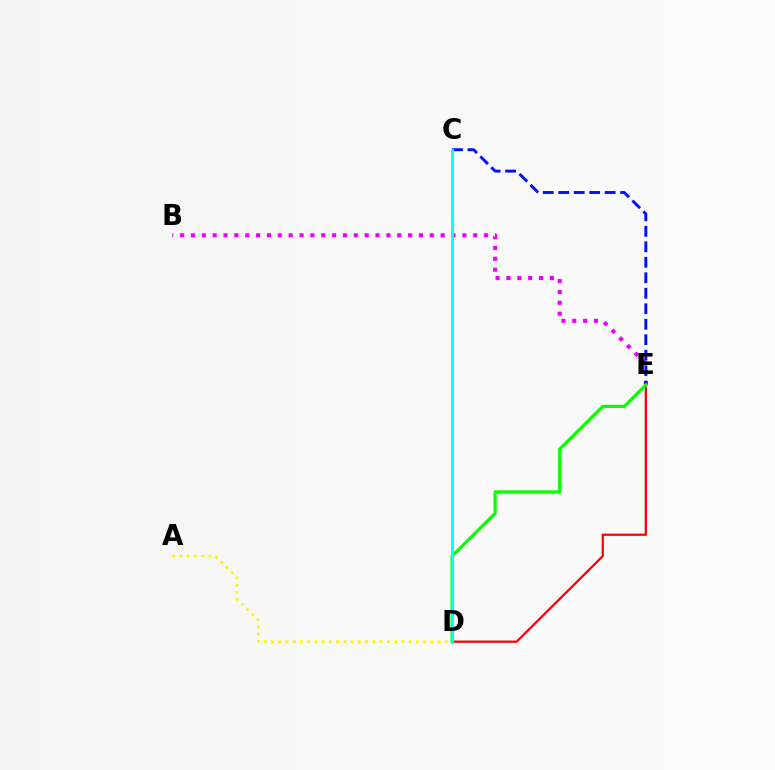{('B', 'E'): [{'color': '#ee00ff', 'line_style': 'dotted', 'thickness': 2.95}], ('C', 'E'): [{'color': '#0010ff', 'line_style': 'dashed', 'thickness': 2.1}], ('D', 'E'): [{'color': '#ff0000', 'line_style': 'solid', 'thickness': 1.62}, {'color': '#08ff00', 'line_style': 'solid', 'thickness': 2.32}], ('A', 'D'): [{'color': '#fcf500', 'line_style': 'dotted', 'thickness': 1.97}], ('C', 'D'): [{'color': '#00fff6', 'line_style': 'solid', 'thickness': 2.05}]}